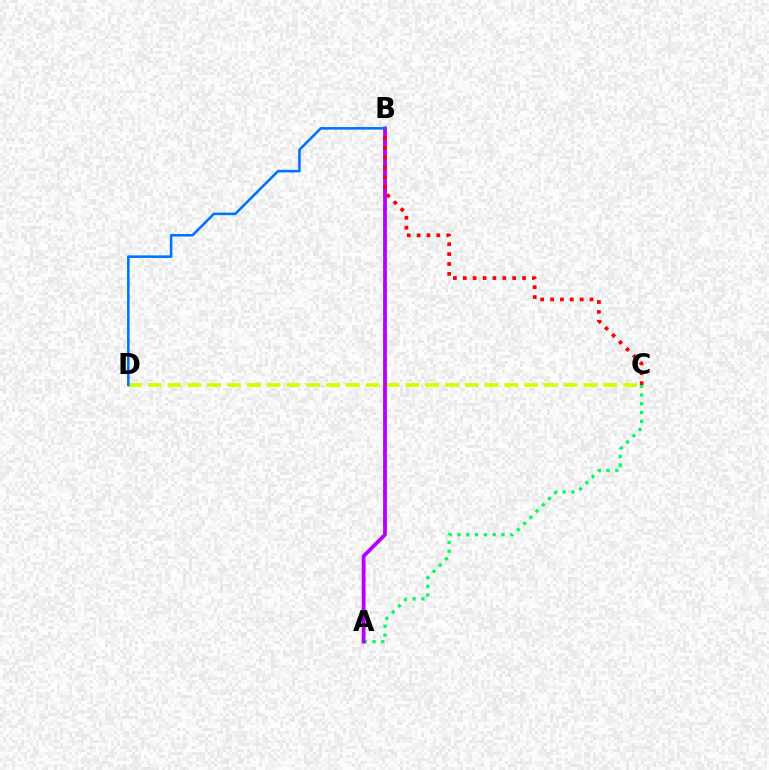{('C', 'D'): [{'color': '#d1ff00', 'line_style': 'dashed', 'thickness': 2.69}], ('A', 'C'): [{'color': '#00ff5c', 'line_style': 'dotted', 'thickness': 2.39}], ('A', 'B'): [{'color': '#b900ff', 'line_style': 'solid', 'thickness': 2.75}], ('B', 'C'): [{'color': '#ff0000', 'line_style': 'dotted', 'thickness': 2.68}], ('B', 'D'): [{'color': '#0074ff', 'line_style': 'solid', 'thickness': 1.86}]}